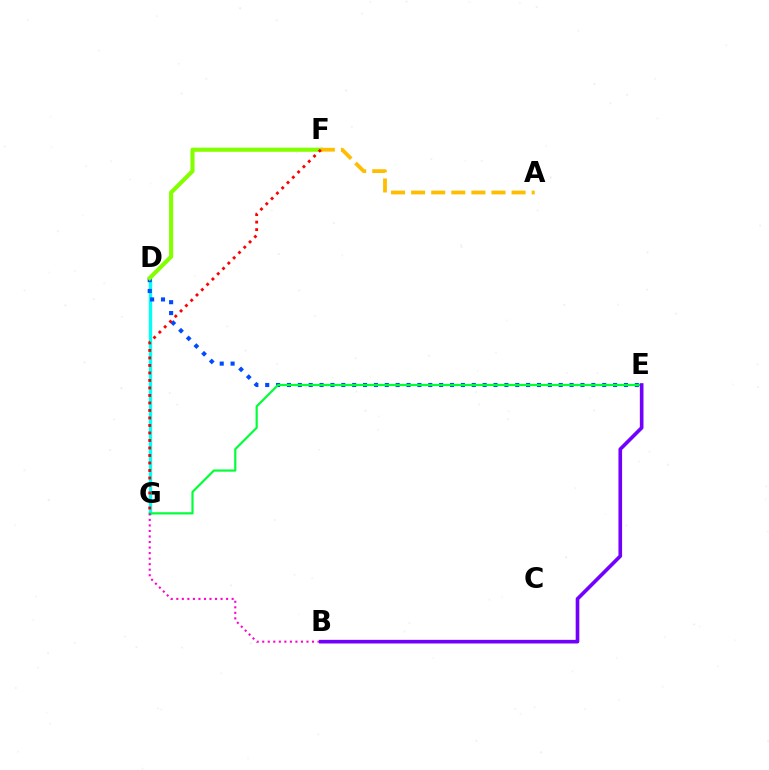{('D', 'G'): [{'color': '#00fff6', 'line_style': 'solid', 'thickness': 2.42}], ('D', 'E'): [{'color': '#004bff', 'line_style': 'dotted', 'thickness': 2.95}], ('D', 'F'): [{'color': '#84ff00', 'line_style': 'solid', 'thickness': 2.96}], ('A', 'F'): [{'color': '#ffbd00', 'line_style': 'dashed', 'thickness': 2.73}], ('E', 'G'): [{'color': '#00ff39', 'line_style': 'solid', 'thickness': 1.58}], ('F', 'G'): [{'color': '#ff0000', 'line_style': 'dotted', 'thickness': 2.04}], ('B', 'G'): [{'color': '#ff00cf', 'line_style': 'dotted', 'thickness': 1.5}], ('B', 'E'): [{'color': '#7200ff', 'line_style': 'solid', 'thickness': 2.61}]}